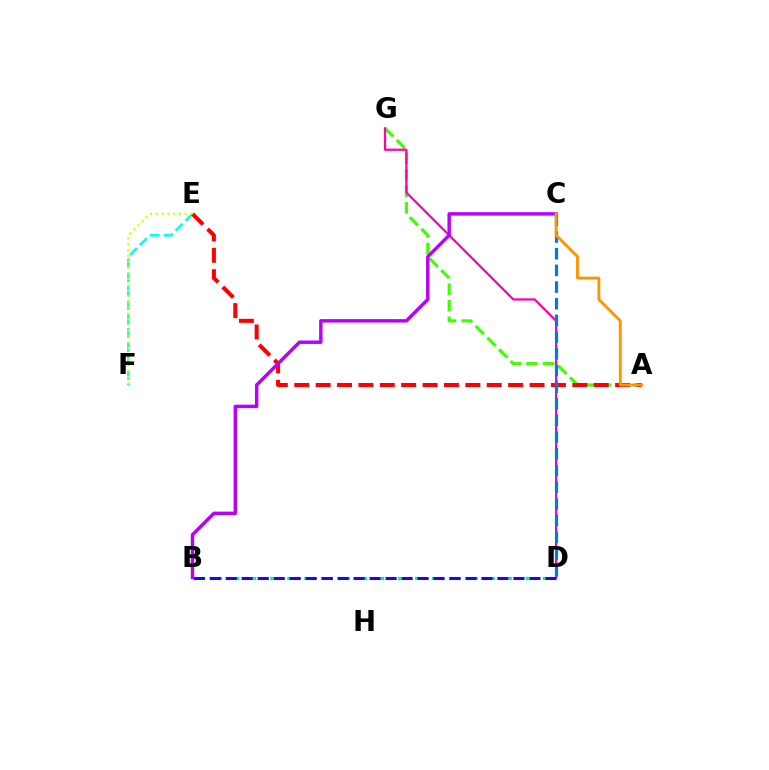{('B', 'D'): [{'color': '#00ff5c', 'line_style': 'dotted', 'thickness': 2.31}, {'color': '#2500ff', 'line_style': 'dashed', 'thickness': 2.17}], ('A', 'G'): [{'color': '#3dff00', 'line_style': 'dashed', 'thickness': 2.24}], ('E', 'F'): [{'color': '#00fff6', 'line_style': 'dashed', 'thickness': 1.89}, {'color': '#d1ff00', 'line_style': 'dotted', 'thickness': 1.57}], ('A', 'E'): [{'color': '#ff0000', 'line_style': 'dashed', 'thickness': 2.91}], ('D', 'G'): [{'color': '#ff00ac', 'line_style': 'solid', 'thickness': 1.61}], ('C', 'D'): [{'color': '#0074ff', 'line_style': 'dashed', 'thickness': 2.27}], ('B', 'C'): [{'color': '#b900ff', 'line_style': 'solid', 'thickness': 2.47}], ('A', 'C'): [{'color': '#ff9400', 'line_style': 'solid', 'thickness': 2.06}]}